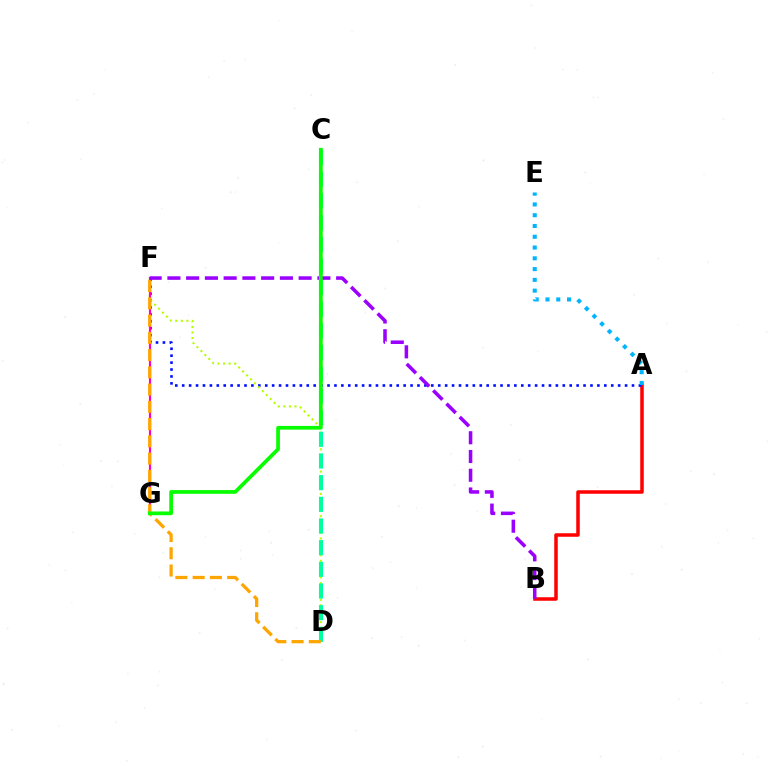{('A', 'B'): [{'color': '#ff0000', 'line_style': 'solid', 'thickness': 2.53}], ('A', 'F'): [{'color': '#0010ff', 'line_style': 'dotted', 'thickness': 1.88}], ('D', 'F'): [{'color': '#b3ff00', 'line_style': 'dotted', 'thickness': 1.51}, {'color': '#ffa500', 'line_style': 'dashed', 'thickness': 2.34}], ('C', 'D'): [{'color': '#00ff9d', 'line_style': 'dashed', 'thickness': 2.94}], ('F', 'G'): [{'color': '#ff00bd', 'line_style': 'solid', 'thickness': 1.55}], ('A', 'E'): [{'color': '#00b5ff', 'line_style': 'dotted', 'thickness': 2.93}], ('B', 'F'): [{'color': '#9b00ff', 'line_style': 'dashed', 'thickness': 2.55}], ('C', 'G'): [{'color': '#08ff00', 'line_style': 'solid', 'thickness': 2.69}]}